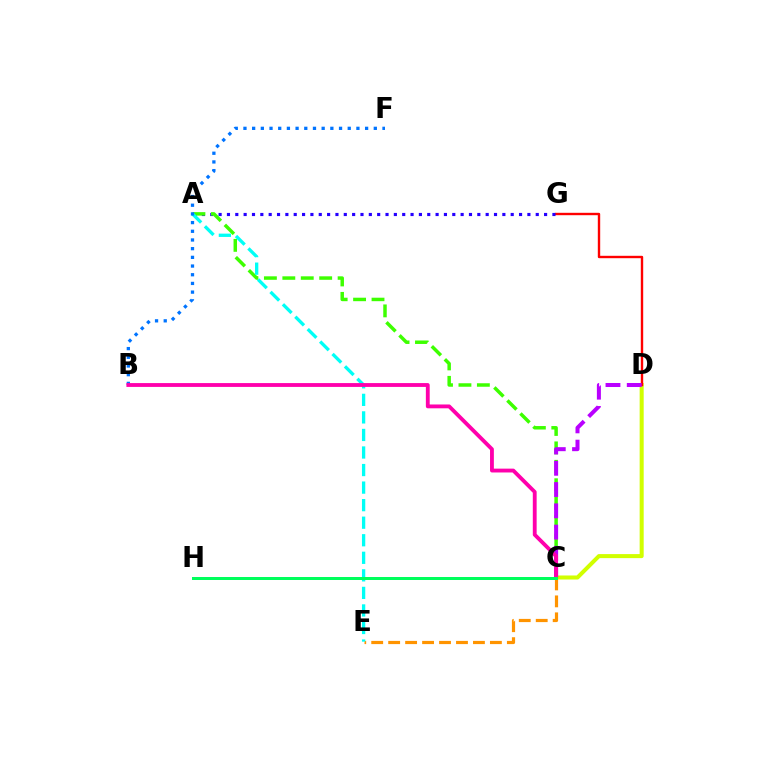{('C', 'D'): [{'color': '#d1ff00', 'line_style': 'solid', 'thickness': 2.91}, {'color': '#b900ff', 'line_style': 'dashed', 'thickness': 2.89}], ('C', 'E'): [{'color': '#ff9400', 'line_style': 'dashed', 'thickness': 2.3}], ('D', 'G'): [{'color': '#ff0000', 'line_style': 'solid', 'thickness': 1.72}], ('A', 'G'): [{'color': '#2500ff', 'line_style': 'dotted', 'thickness': 2.27}], ('A', 'C'): [{'color': '#3dff00', 'line_style': 'dashed', 'thickness': 2.5}], ('A', 'E'): [{'color': '#00fff6', 'line_style': 'dashed', 'thickness': 2.38}], ('B', 'F'): [{'color': '#0074ff', 'line_style': 'dotted', 'thickness': 2.36}], ('B', 'C'): [{'color': '#ff00ac', 'line_style': 'solid', 'thickness': 2.76}], ('C', 'H'): [{'color': '#00ff5c', 'line_style': 'solid', 'thickness': 2.16}]}